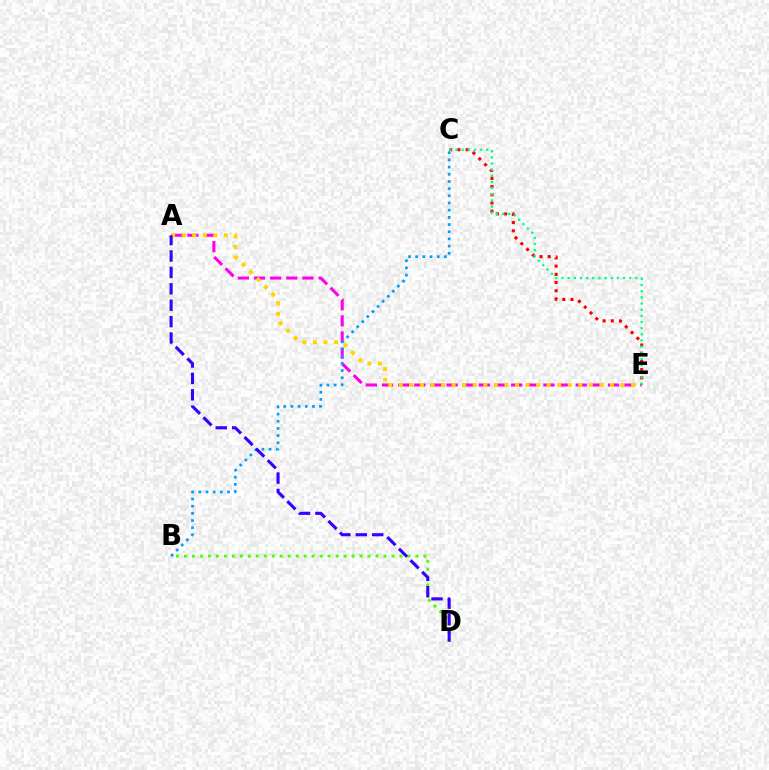{('C', 'E'): [{'color': '#ff0000', 'line_style': 'dotted', 'thickness': 2.23}, {'color': '#00ff86', 'line_style': 'dotted', 'thickness': 1.67}], ('A', 'E'): [{'color': '#ff00ed', 'line_style': 'dashed', 'thickness': 2.19}, {'color': '#ffd500', 'line_style': 'dotted', 'thickness': 2.87}], ('B', 'D'): [{'color': '#4fff00', 'line_style': 'dotted', 'thickness': 2.17}], ('B', 'C'): [{'color': '#009eff', 'line_style': 'dotted', 'thickness': 1.95}], ('A', 'D'): [{'color': '#3700ff', 'line_style': 'dashed', 'thickness': 2.23}]}